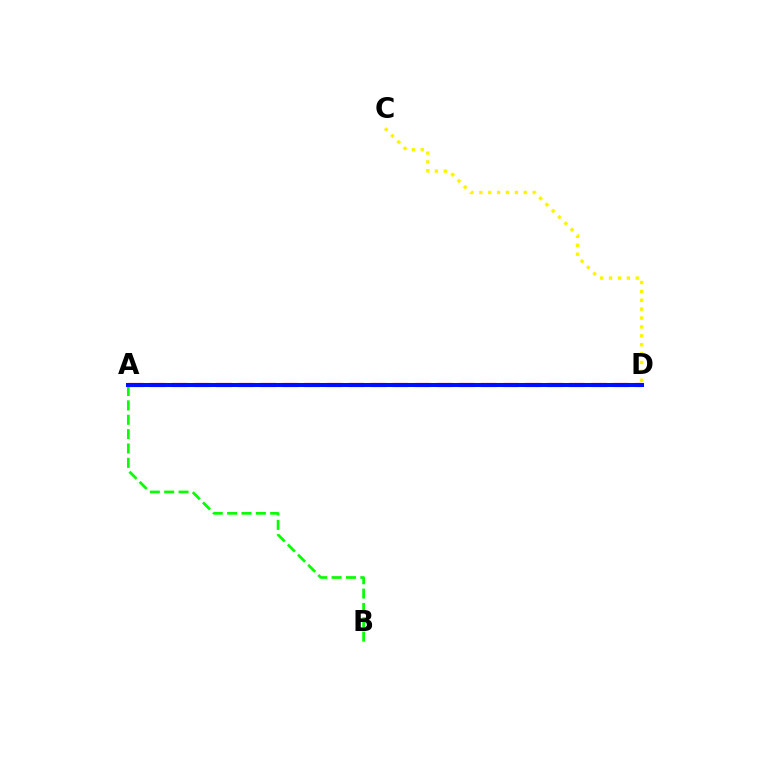{('A', 'D'): [{'color': '#ff0000', 'line_style': 'dashed', 'thickness': 3.0}, {'color': '#00fff6', 'line_style': 'solid', 'thickness': 2.17}, {'color': '#ee00ff', 'line_style': 'dotted', 'thickness': 2.65}, {'color': '#0010ff', 'line_style': 'solid', 'thickness': 2.91}], ('C', 'D'): [{'color': '#fcf500', 'line_style': 'dotted', 'thickness': 2.41}], ('A', 'B'): [{'color': '#08ff00', 'line_style': 'dashed', 'thickness': 1.95}]}